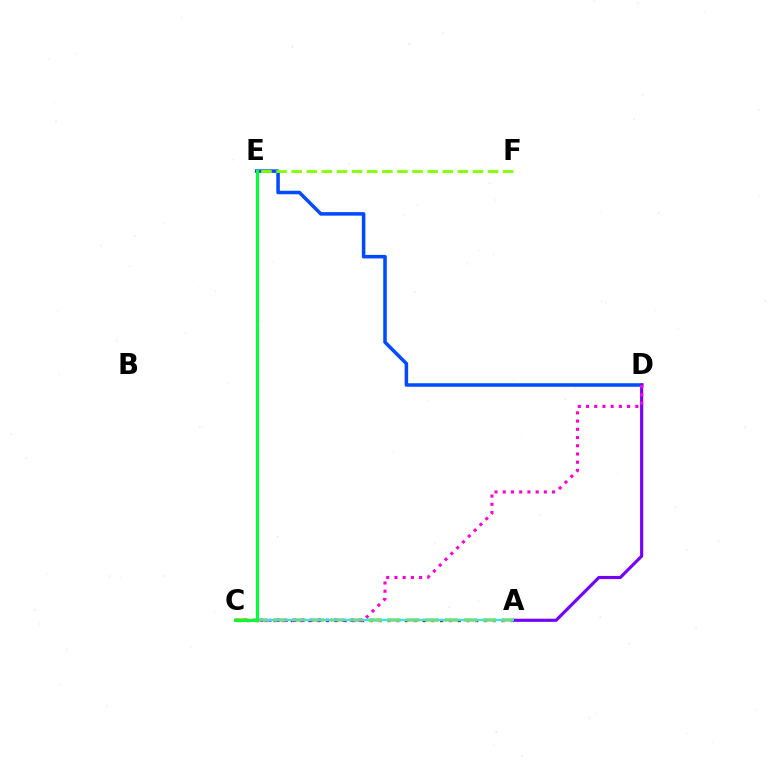{('A', 'C'): [{'color': '#ff0000', 'line_style': 'dotted', 'thickness': 2.39}, {'color': '#ffbd00', 'line_style': 'dashed', 'thickness': 2.59}, {'color': '#00fff6', 'line_style': 'solid', 'thickness': 1.5}], ('D', 'E'): [{'color': '#004bff', 'line_style': 'solid', 'thickness': 2.54}], ('A', 'D'): [{'color': '#7200ff', 'line_style': 'solid', 'thickness': 2.26}], ('C', 'D'): [{'color': '#ff00cf', 'line_style': 'dotted', 'thickness': 2.23}], ('C', 'E'): [{'color': '#00ff39', 'line_style': 'solid', 'thickness': 2.25}], ('E', 'F'): [{'color': '#84ff00', 'line_style': 'dashed', 'thickness': 2.05}]}